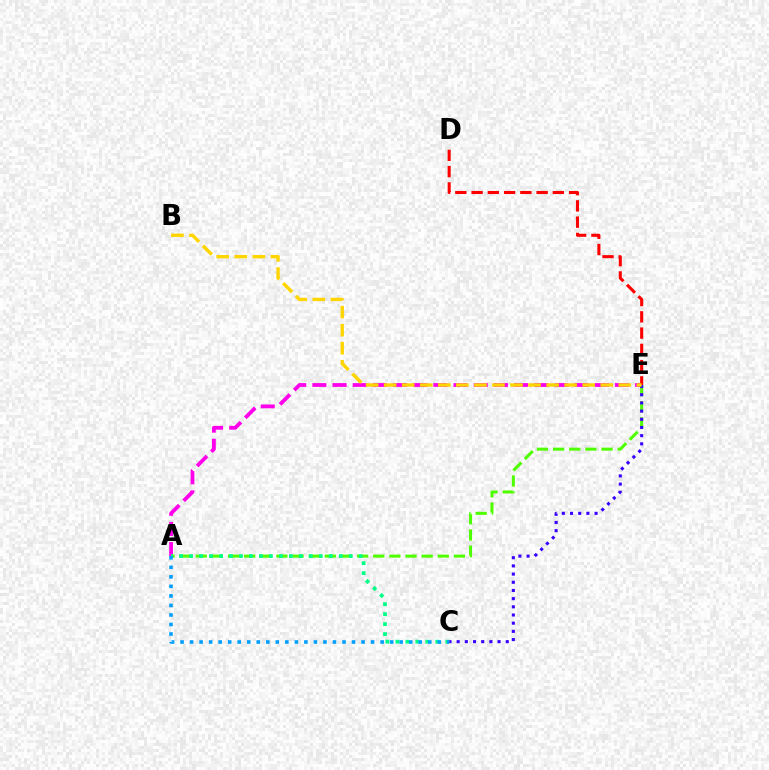{('A', 'E'): [{'color': '#ff00ed', 'line_style': 'dashed', 'thickness': 2.74}, {'color': '#4fff00', 'line_style': 'dashed', 'thickness': 2.19}], ('C', 'E'): [{'color': '#3700ff', 'line_style': 'dotted', 'thickness': 2.22}], ('A', 'C'): [{'color': '#00ff86', 'line_style': 'dotted', 'thickness': 2.71}, {'color': '#009eff', 'line_style': 'dotted', 'thickness': 2.59}], ('D', 'E'): [{'color': '#ff0000', 'line_style': 'dashed', 'thickness': 2.21}], ('B', 'E'): [{'color': '#ffd500', 'line_style': 'dashed', 'thickness': 2.45}]}